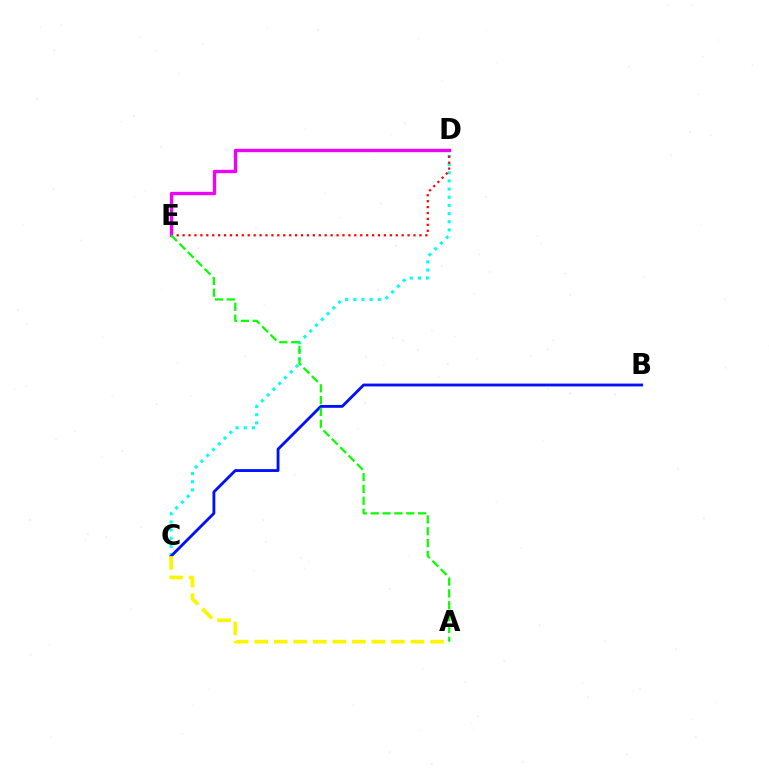{('C', 'D'): [{'color': '#00fff6', 'line_style': 'dotted', 'thickness': 2.22}], ('D', 'E'): [{'color': '#ff0000', 'line_style': 'dotted', 'thickness': 1.61}, {'color': '#ee00ff', 'line_style': 'solid', 'thickness': 2.4}], ('B', 'C'): [{'color': '#0010ff', 'line_style': 'solid', 'thickness': 2.04}], ('A', 'C'): [{'color': '#fcf500', 'line_style': 'dashed', 'thickness': 2.65}], ('A', 'E'): [{'color': '#08ff00', 'line_style': 'dashed', 'thickness': 1.61}]}